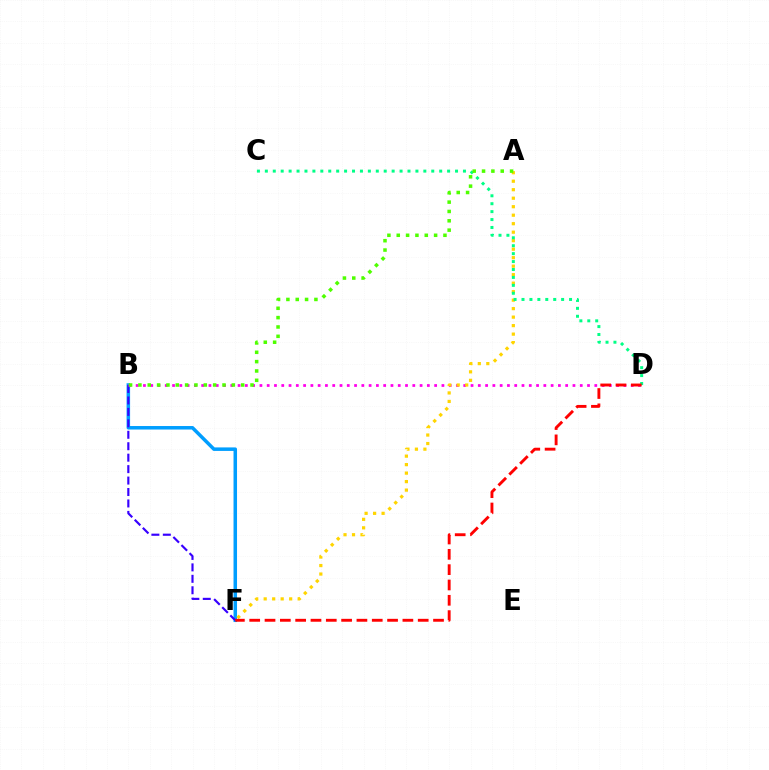{('B', 'F'): [{'color': '#009eff', 'line_style': 'solid', 'thickness': 2.53}, {'color': '#3700ff', 'line_style': 'dashed', 'thickness': 1.55}], ('B', 'D'): [{'color': '#ff00ed', 'line_style': 'dotted', 'thickness': 1.98}], ('A', 'F'): [{'color': '#ffd500', 'line_style': 'dotted', 'thickness': 2.31}], ('C', 'D'): [{'color': '#00ff86', 'line_style': 'dotted', 'thickness': 2.15}], ('A', 'B'): [{'color': '#4fff00', 'line_style': 'dotted', 'thickness': 2.54}], ('D', 'F'): [{'color': '#ff0000', 'line_style': 'dashed', 'thickness': 2.08}]}